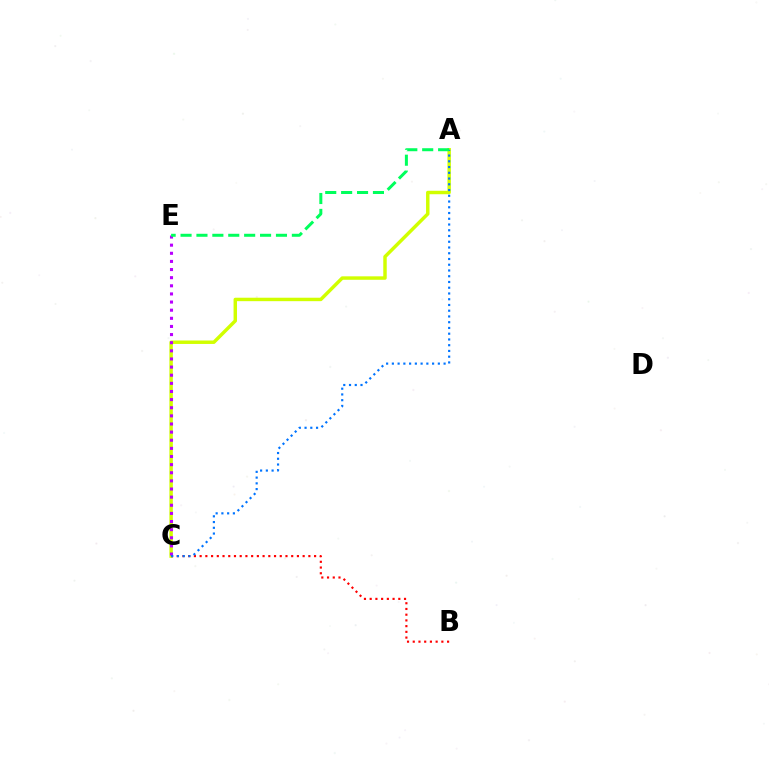{('A', 'C'): [{'color': '#d1ff00', 'line_style': 'solid', 'thickness': 2.49}, {'color': '#0074ff', 'line_style': 'dotted', 'thickness': 1.56}], ('C', 'E'): [{'color': '#b900ff', 'line_style': 'dotted', 'thickness': 2.21}], ('B', 'C'): [{'color': '#ff0000', 'line_style': 'dotted', 'thickness': 1.55}], ('A', 'E'): [{'color': '#00ff5c', 'line_style': 'dashed', 'thickness': 2.16}]}